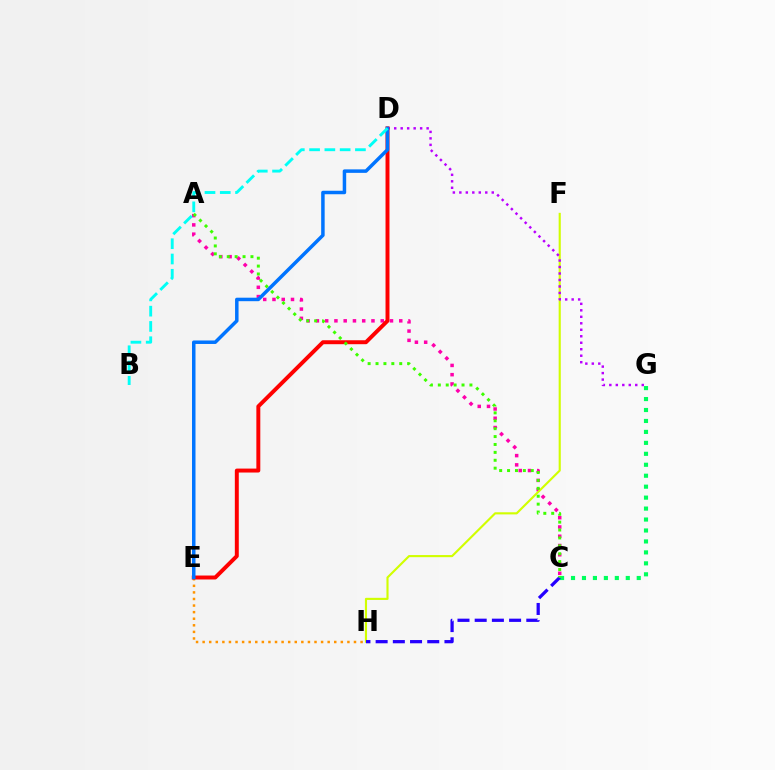{('A', 'C'): [{'color': '#ff00ac', 'line_style': 'dotted', 'thickness': 2.52}, {'color': '#3dff00', 'line_style': 'dotted', 'thickness': 2.15}], ('F', 'H'): [{'color': '#d1ff00', 'line_style': 'solid', 'thickness': 1.53}], ('D', 'G'): [{'color': '#b900ff', 'line_style': 'dotted', 'thickness': 1.76}], ('E', 'H'): [{'color': '#ff9400', 'line_style': 'dotted', 'thickness': 1.79}], ('C', 'G'): [{'color': '#00ff5c', 'line_style': 'dotted', 'thickness': 2.98}], ('D', 'E'): [{'color': '#ff0000', 'line_style': 'solid', 'thickness': 2.84}, {'color': '#0074ff', 'line_style': 'solid', 'thickness': 2.51}], ('C', 'H'): [{'color': '#2500ff', 'line_style': 'dashed', 'thickness': 2.34}], ('B', 'D'): [{'color': '#00fff6', 'line_style': 'dashed', 'thickness': 2.08}]}